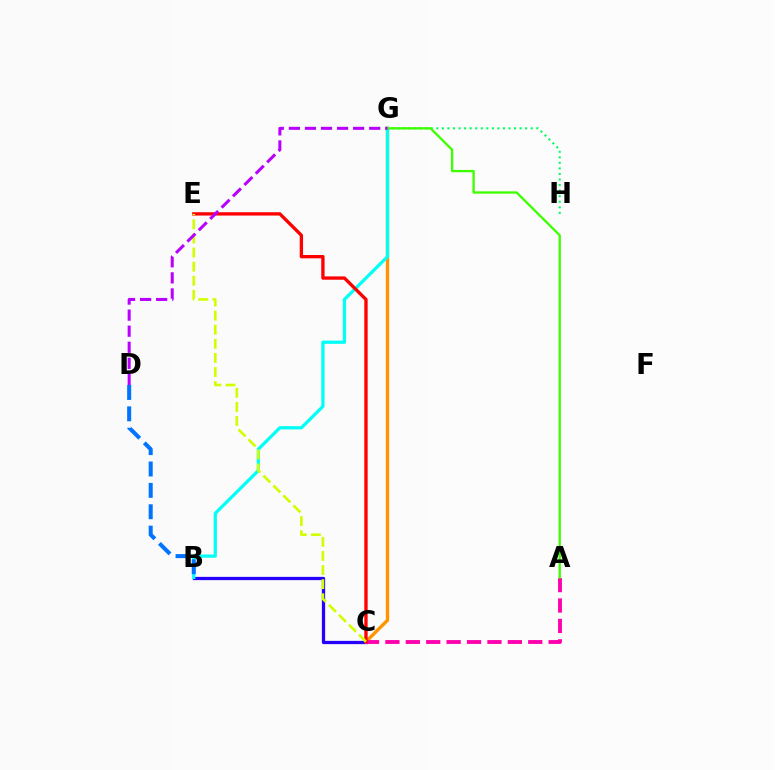{('G', 'H'): [{'color': '#00ff5c', 'line_style': 'dotted', 'thickness': 1.51}], ('B', 'C'): [{'color': '#2500ff', 'line_style': 'solid', 'thickness': 2.35}], ('C', 'G'): [{'color': '#ff9400', 'line_style': 'solid', 'thickness': 2.41}], ('B', 'G'): [{'color': '#00fff6', 'line_style': 'solid', 'thickness': 2.33}], ('A', 'C'): [{'color': '#ff00ac', 'line_style': 'dashed', 'thickness': 2.77}], ('C', 'E'): [{'color': '#ff0000', 'line_style': 'solid', 'thickness': 2.4}, {'color': '#d1ff00', 'line_style': 'dashed', 'thickness': 1.92}], ('A', 'G'): [{'color': '#3dff00', 'line_style': 'solid', 'thickness': 1.67}], ('B', 'D'): [{'color': '#0074ff', 'line_style': 'dashed', 'thickness': 2.9}], ('D', 'G'): [{'color': '#b900ff', 'line_style': 'dashed', 'thickness': 2.18}]}